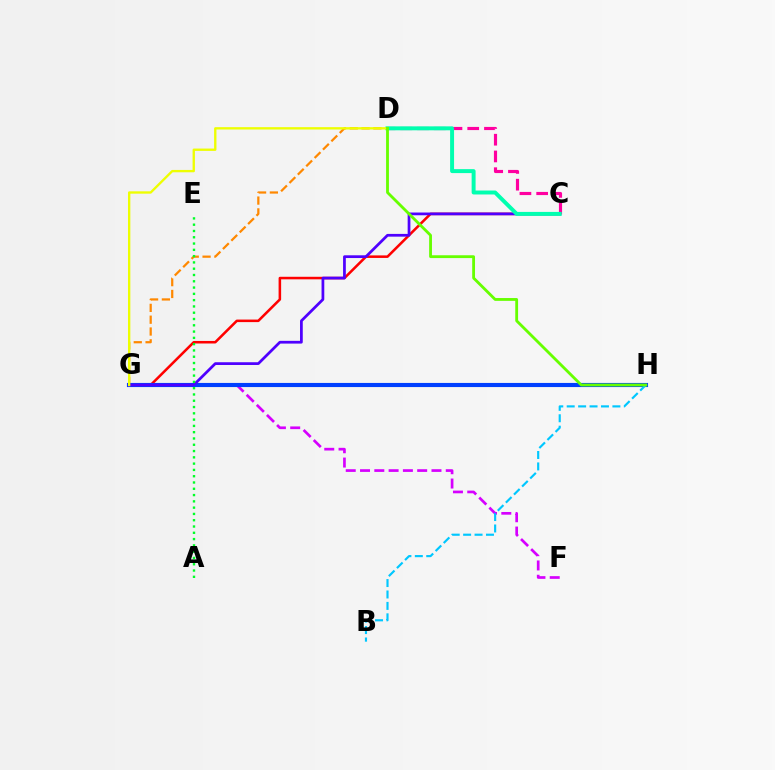{('C', 'D'): [{'color': '#ff00a0', 'line_style': 'dashed', 'thickness': 2.27}, {'color': '#00ffaf', 'line_style': 'solid', 'thickness': 2.84}], ('F', 'G'): [{'color': '#d600ff', 'line_style': 'dashed', 'thickness': 1.94}], ('C', 'G'): [{'color': '#ff0000', 'line_style': 'solid', 'thickness': 1.83}, {'color': '#4f00ff', 'line_style': 'solid', 'thickness': 1.98}], ('D', 'G'): [{'color': '#ff8800', 'line_style': 'dashed', 'thickness': 1.61}, {'color': '#eeff00', 'line_style': 'solid', 'thickness': 1.69}], ('G', 'H'): [{'color': '#003fff', 'line_style': 'solid', 'thickness': 2.97}], ('B', 'H'): [{'color': '#00c7ff', 'line_style': 'dashed', 'thickness': 1.55}], ('A', 'E'): [{'color': '#00ff27', 'line_style': 'dotted', 'thickness': 1.71}], ('D', 'H'): [{'color': '#66ff00', 'line_style': 'solid', 'thickness': 2.03}]}